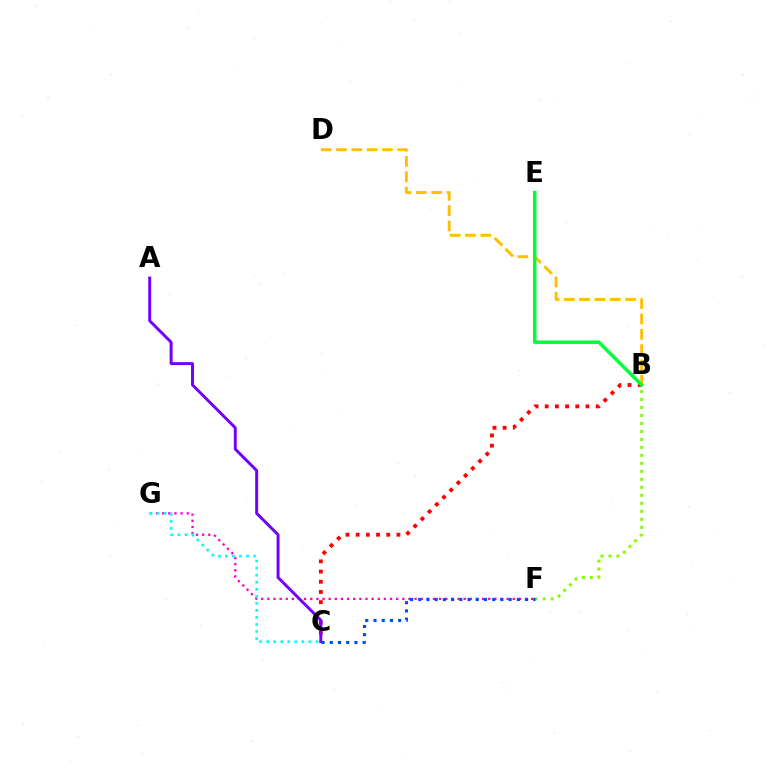{('F', 'G'): [{'color': '#ff00cf', 'line_style': 'dotted', 'thickness': 1.67}], ('B', 'D'): [{'color': '#ffbd00', 'line_style': 'dashed', 'thickness': 2.08}], ('B', 'F'): [{'color': '#84ff00', 'line_style': 'dotted', 'thickness': 2.17}], ('B', 'C'): [{'color': '#ff0000', 'line_style': 'dotted', 'thickness': 2.77}], ('A', 'C'): [{'color': '#7200ff', 'line_style': 'solid', 'thickness': 2.13}], ('C', 'G'): [{'color': '#00fff6', 'line_style': 'dotted', 'thickness': 1.91}], ('B', 'E'): [{'color': '#00ff39', 'line_style': 'solid', 'thickness': 2.5}], ('C', 'F'): [{'color': '#004bff', 'line_style': 'dotted', 'thickness': 2.23}]}